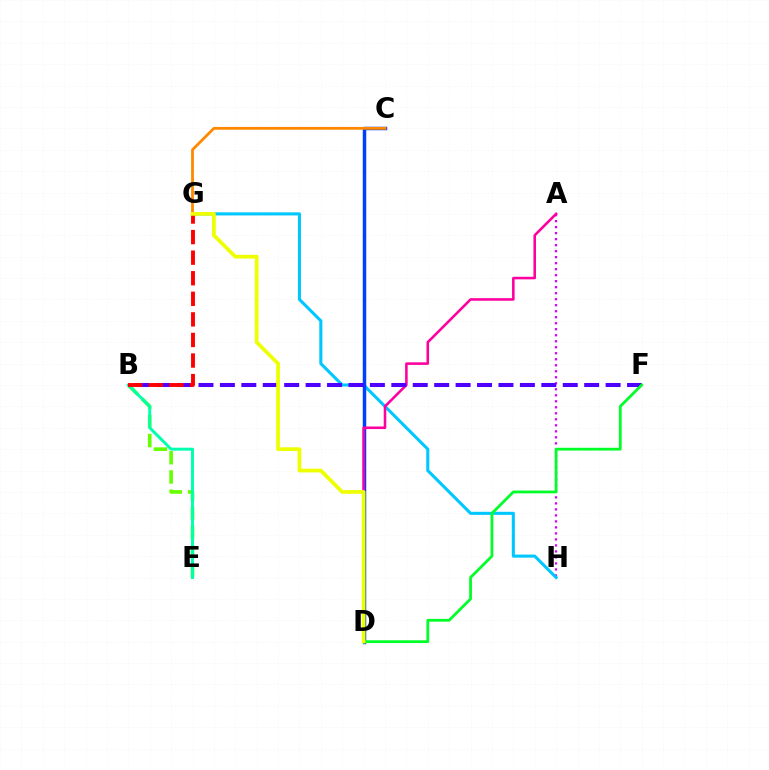{('A', 'H'): [{'color': '#d600ff', 'line_style': 'dotted', 'thickness': 1.63}], ('B', 'E'): [{'color': '#66ff00', 'line_style': 'dashed', 'thickness': 2.61}, {'color': '#00ffaf', 'line_style': 'solid', 'thickness': 2.12}], ('G', 'H'): [{'color': '#00c7ff', 'line_style': 'solid', 'thickness': 2.21}], ('C', 'D'): [{'color': '#003fff', 'line_style': 'solid', 'thickness': 2.51}], ('A', 'D'): [{'color': '#ff00a0', 'line_style': 'solid', 'thickness': 1.85}], ('B', 'F'): [{'color': '#4f00ff', 'line_style': 'dashed', 'thickness': 2.91}], ('C', 'G'): [{'color': '#ff8800', 'line_style': 'solid', 'thickness': 2.01}], ('D', 'F'): [{'color': '#00ff27', 'line_style': 'solid', 'thickness': 1.99}], ('B', 'G'): [{'color': '#ff0000', 'line_style': 'dashed', 'thickness': 2.79}], ('D', 'G'): [{'color': '#eeff00', 'line_style': 'solid', 'thickness': 2.69}]}